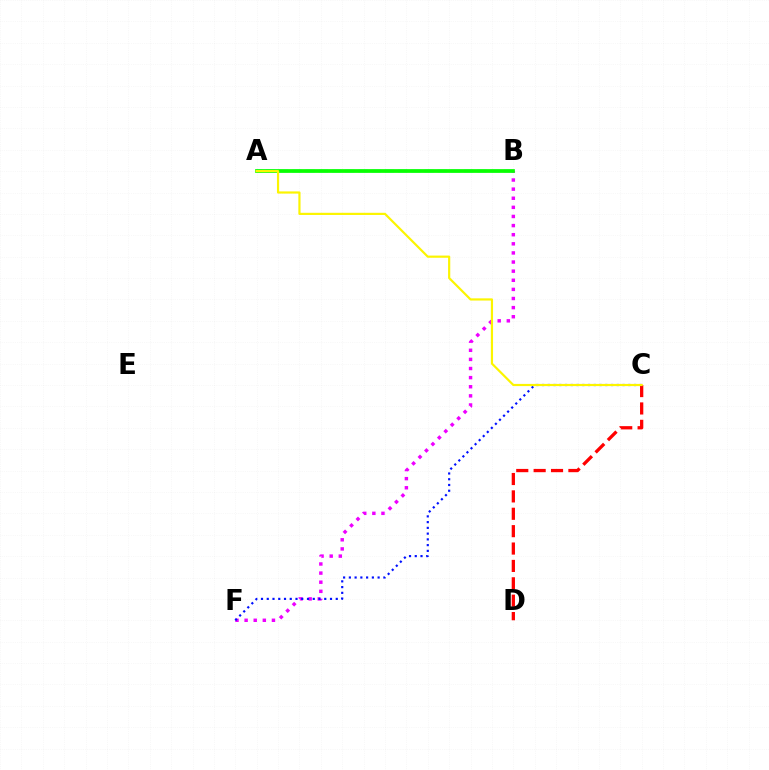{('A', 'B'): [{'color': '#00fff6', 'line_style': 'dashed', 'thickness': 1.8}, {'color': '#08ff00', 'line_style': 'solid', 'thickness': 2.68}], ('C', 'D'): [{'color': '#ff0000', 'line_style': 'dashed', 'thickness': 2.36}], ('B', 'F'): [{'color': '#ee00ff', 'line_style': 'dotted', 'thickness': 2.48}], ('C', 'F'): [{'color': '#0010ff', 'line_style': 'dotted', 'thickness': 1.56}], ('A', 'C'): [{'color': '#fcf500', 'line_style': 'solid', 'thickness': 1.57}]}